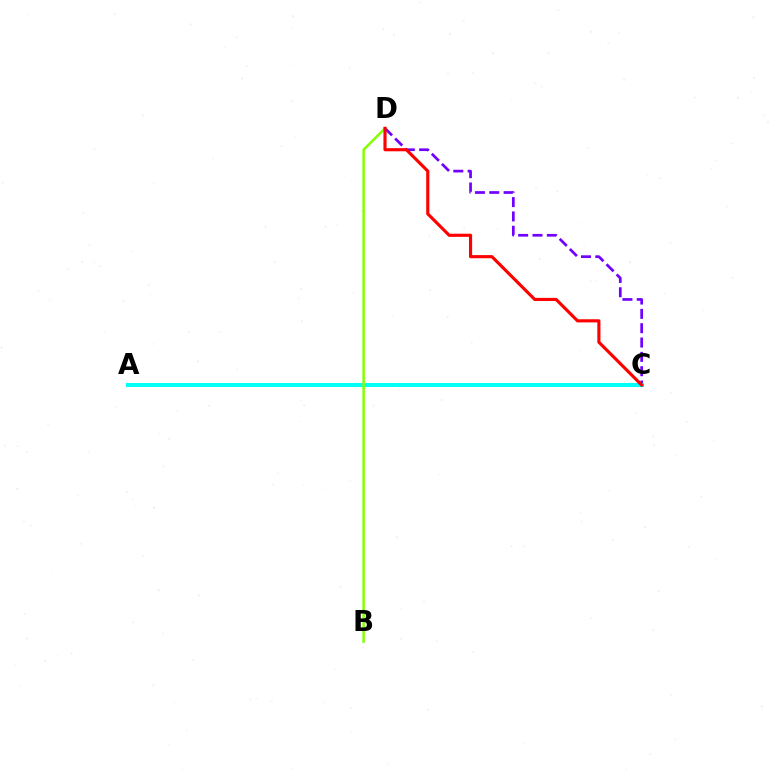{('C', 'D'): [{'color': '#7200ff', 'line_style': 'dashed', 'thickness': 1.95}, {'color': '#ff0000', 'line_style': 'solid', 'thickness': 2.26}], ('A', 'C'): [{'color': '#00fff6', 'line_style': 'solid', 'thickness': 2.92}], ('B', 'D'): [{'color': '#84ff00', 'line_style': 'solid', 'thickness': 1.8}]}